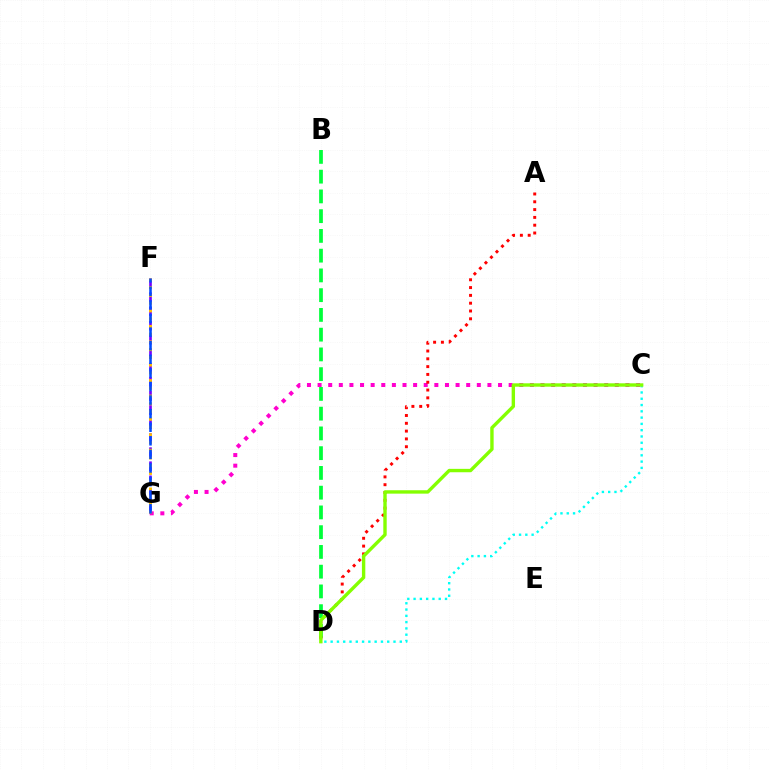{('C', 'G'): [{'color': '#ff00cf', 'line_style': 'dotted', 'thickness': 2.88}], ('B', 'D'): [{'color': '#00ff39', 'line_style': 'dashed', 'thickness': 2.68}], ('F', 'G'): [{'color': '#7200ff', 'line_style': 'dashed', 'thickness': 1.91}, {'color': '#ffbd00', 'line_style': 'dotted', 'thickness': 2.1}, {'color': '#004bff', 'line_style': 'dashed', 'thickness': 1.85}], ('A', 'D'): [{'color': '#ff0000', 'line_style': 'dotted', 'thickness': 2.12}], ('C', 'D'): [{'color': '#00fff6', 'line_style': 'dotted', 'thickness': 1.71}, {'color': '#84ff00', 'line_style': 'solid', 'thickness': 2.44}]}